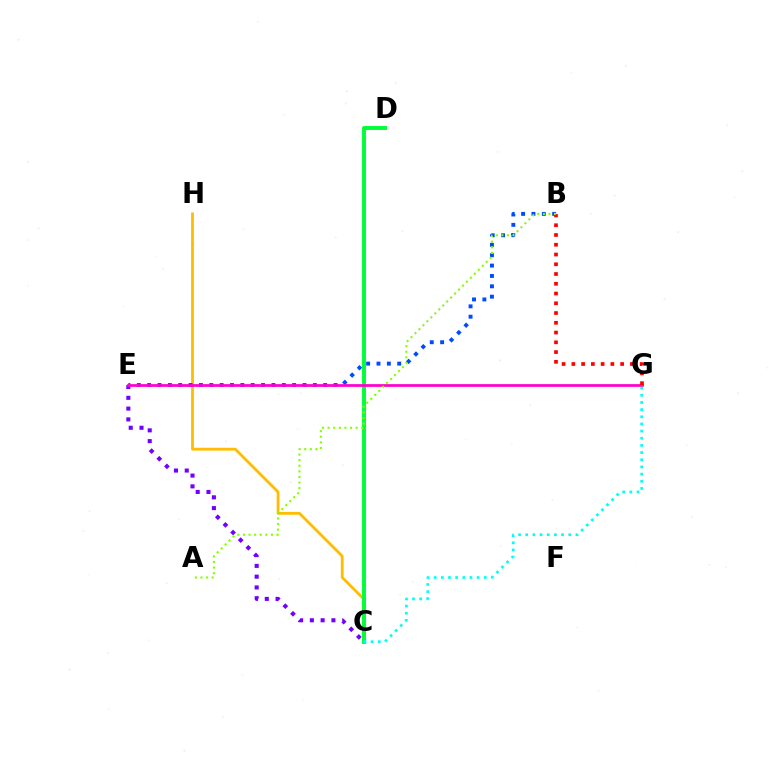{('C', 'H'): [{'color': '#ffbd00', 'line_style': 'solid', 'thickness': 2.03}], ('C', 'D'): [{'color': '#00ff39', 'line_style': 'solid', 'thickness': 2.84}], ('C', 'E'): [{'color': '#7200ff', 'line_style': 'dotted', 'thickness': 2.93}], ('B', 'E'): [{'color': '#004bff', 'line_style': 'dotted', 'thickness': 2.81}], ('E', 'G'): [{'color': '#ff00cf', 'line_style': 'solid', 'thickness': 1.98}], ('C', 'G'): [{'color': '#00fff6', 'line_style': 'dotted', 'thickness': 1.95}], ('B', 'G'): [{'color': '#ff0000', 'line_style': 'dotted', 'thickness': 2.65}], ('A', 'B'): [{'color': '#84ff00', 'line_style': 'dotted', 'thickness': 1.52}]}